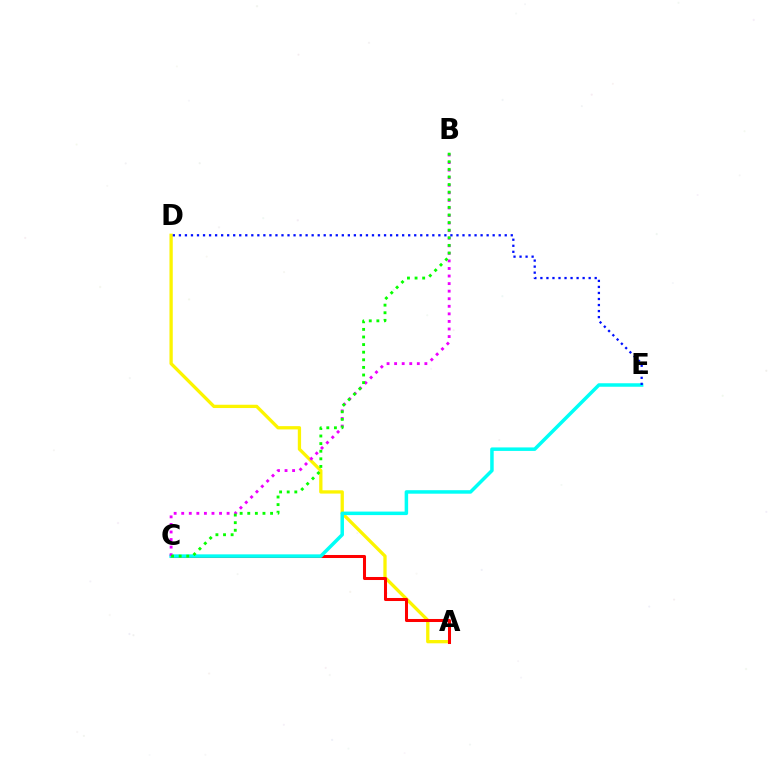{('A', 'D'): [{'color': '#fcf500', 'line_style': 'solid', 'thickness': 2.37}], ('A', 'C'): [{'color': '#ff0000', 'line_style': 'solid', 'thickness': 2.19}], ('C', 'E'): [{'color': '#00fff6', 'line_style': 'solid', 'thickness': 2.52}], ('B', 'C'): [{'color': '#ee00ff', 'line_style': 'dotted', 'thickness': 2.06}, {'color': '#08ff00', 'line_style': 'dotted', 'thickness': 2.07}], ('D', 'E'): [{'color': '#0010ff', 'line_style': 'dotted', 'thickness': 1.64}]}